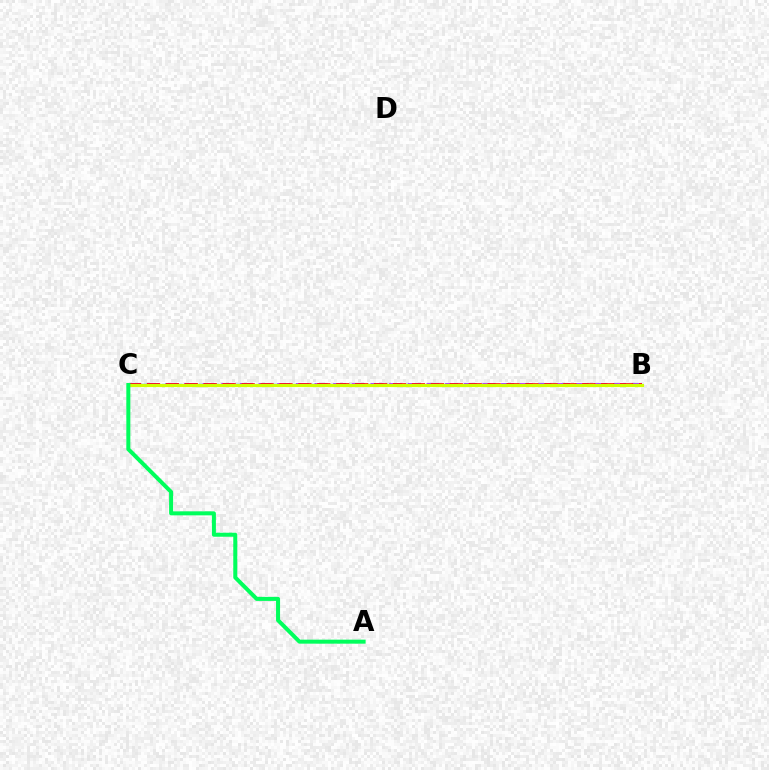{('B', 'C'): [{'color': '#b900ff', 'line_style': 'dashed', 'thickness': 2.53}, {'color': '#0074ff', 'line_style': 'dashed', 'thickness': 1.64}, {'color': '#ff0000', 'line_style': 'dashed', 'thickness': 2.57}, {'color': '#d1ff00', 'line_style': 'solid', 'thickness': 2.27}], ('A', 'C'): [{'color': '#00ff5c', 'line_style': 'solid', 'thickness': 2.89}]}